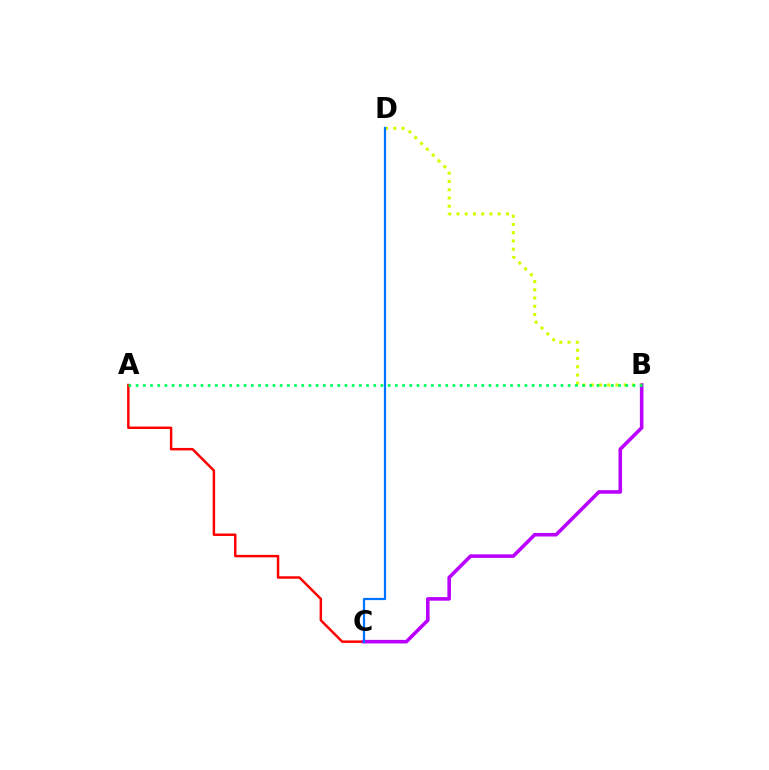{('A', 'C'): [{'color': '#ff0000', 'line_style': 'solid', 'thickness': 1.77}], ('B', 'C'): [{'color': '#b900ff', 'line_style': 'solid', 'thickness': 2.57}], ('B', 'D'): [{'color': '#d1ff00', 'line_style': 'dotted', 'thickness': 2.24}], ('C', 'D'): [{'color': '#0074ff', 'line_style': 'solid', 'thickness': 1.61}], ('A', 'B'): [{'color': '#00ff5c', 'line_style': 'dotted', 'thickness': 1.96}]}